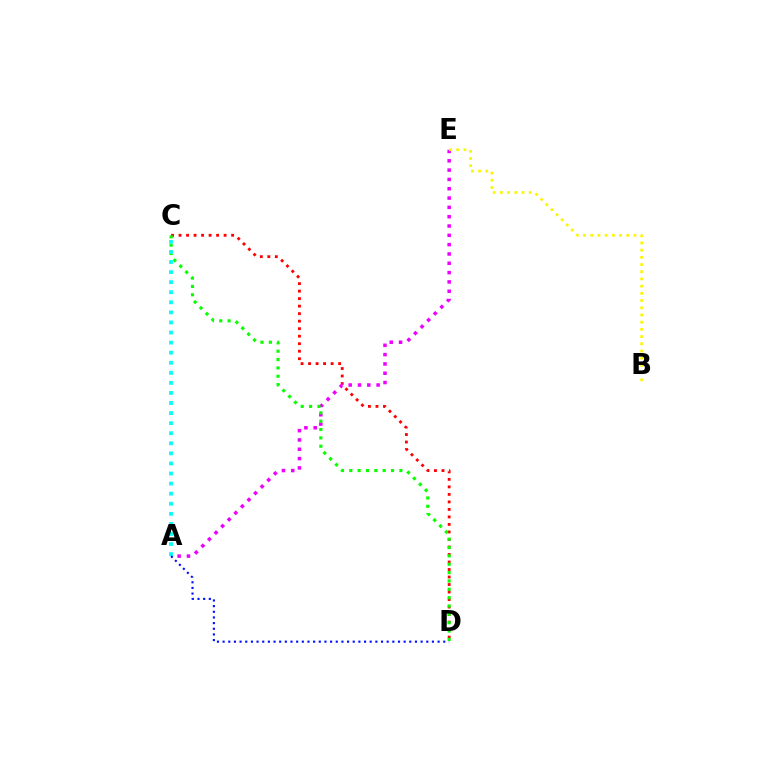{('C', 'D'): [{'color': '#ff0000', 'line_style': 'dotted', 'thickness': 2.04}, {'color': '#08ff00', 'line_style': 'dotted', 'thickness': 2.27}], ('A', 'E'): [{'color': '#ee00ff', 'line_style': 'dotted', 'thickness': 2.53}], ('B', 'E'): [{'color': '#fcf500', 'line_style': 'dotted', 'thickness': 1.96}], ('A', 'C'): [{'color': '#00fff6', 'line_style': 'dotted', 'thickness': 2.74}], ('A', 'D'): [{'color': '#0010ff', 'line_style': 'dotted', 'thickness': 1.54}]}